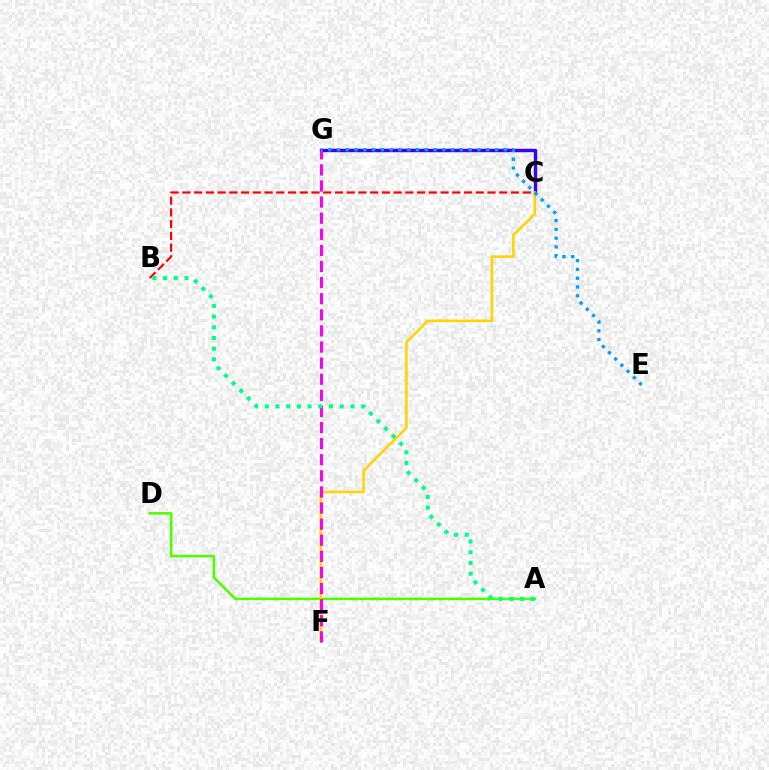{('C', 'G'): [{'color': '#3700ff', 'line_style': 'solid', 'thickness': 2.44}], ('B', 'C'): [{'color': '#ff0000', 'line_style': 'dashed', 'thickness': 1.59}], ('A', 'D'): [{'color': '#4fff00', 'line_style': 'solid', 'thickness': 1.84}], ('C', 'F'): [{'color': '#ffd500', 'line_style': 'solid', 'thickness': 1.85}], ('F', 'G'): [{'color': '#ff00ed', 'line_style': 'dashed', 'thickness': 2.19}], ('A', 'B'): [{'color': '#00ff86', 'line_style': 'dotted', 'thickness': 2.91}], ('E', 'G'): [{'color': '#009eff', 'line_style': 'dotted', 'thickness': 2.39}]}